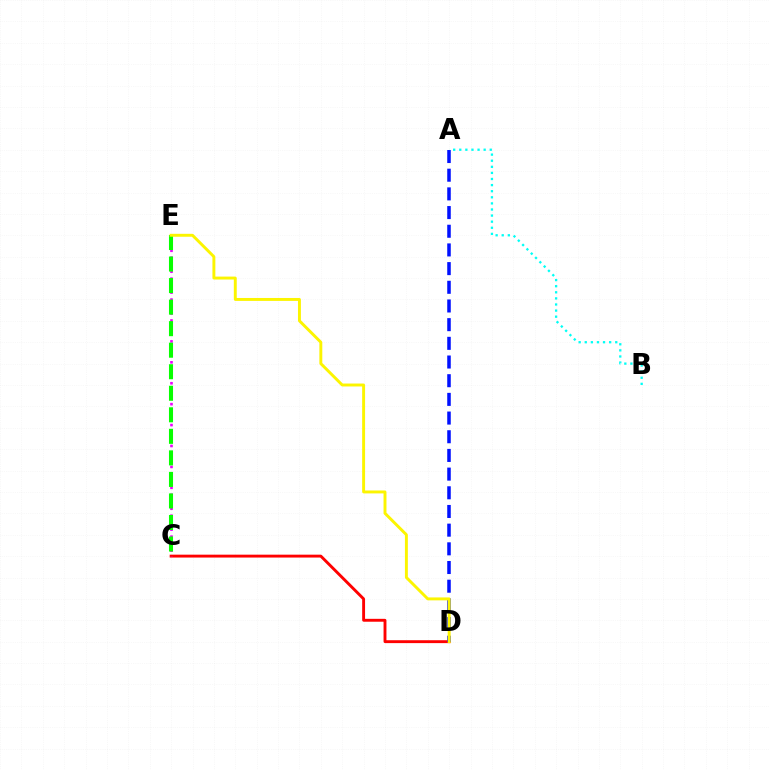{('C', 'D'): [{'color': '#ff0000', 'line_style': 'solid', 'thickness': 2.08}], ('C', 'E'): [{'color': '#ee00ff', 'line_style': 'dotted', 'thickness': 1.89}, {'color': '#08ff00', 'line_style': 'dashed', 'thickness': 2.93}], ('A', 'D'): [{'color': '#0010ff', 'line_style': 'dashed', 'thickness': 2.54}], ('A', 'B'): [{'color': '#00fff6', 'line_style': 'dotted', 'thickness': 1.66}], ('D', 'E'): [{'color': '#fcf500', 'line_style': 'solid', 'thickness': 2.11}]}